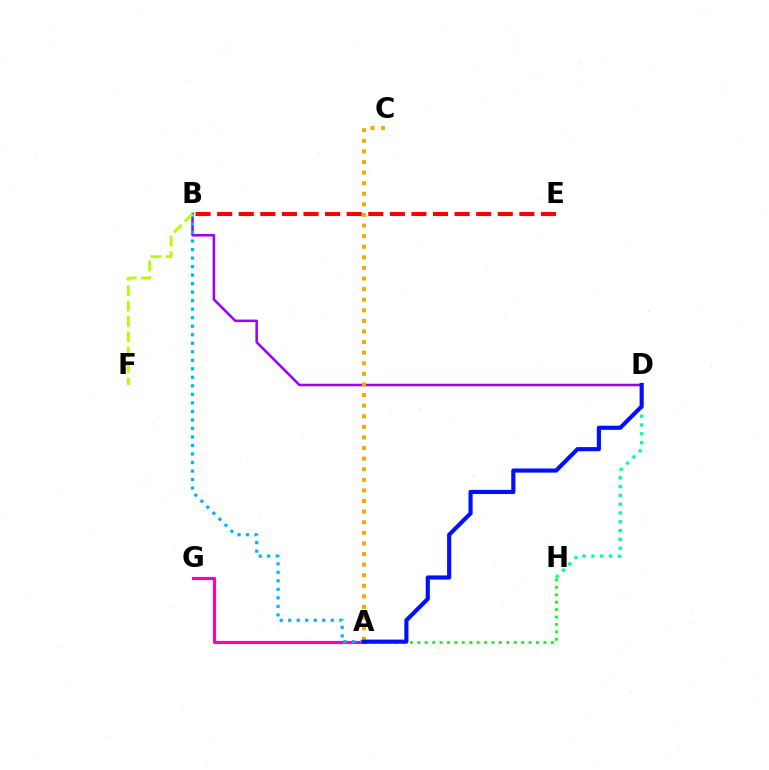{('D', 'H'): [{'color': '#00ff9d', 'line_style': 'dotted', 'thickness': 2.39}], ('A', 'G'): [{'color': '#ff00bd', 'line_style': 'solid', 'thickness': 2.26}], ('B', 'D'): [{'color': '#9b00ff', 'line_style': 'solid', 'thickness': 1.82}], ('A', 'H'): [{'color': '#08ff00', 'line_style': 'dotted', 'thickness': 2.02}], ('A', 'B'): [{'color': '#00b5ff', 'line_style': 'dotted', 'thickness': 2.31}], ('B', 'F'): [{'color': '#b3ff00', 'line_style': 'dashed', 'thickness': 2.09}], ('A', 'C'): [{'color': '#ffa500', 'line_style': 'dotted', 'thickness': 2.88}], ('A', 'D'): [{'color': '#0010ff', 'line_style': 'solid', 'thickness': 2.98}], ('B', 'E'): [{'color': '#ff0000', 'line_style': 'dashed', 'thickness': 2.93}]}